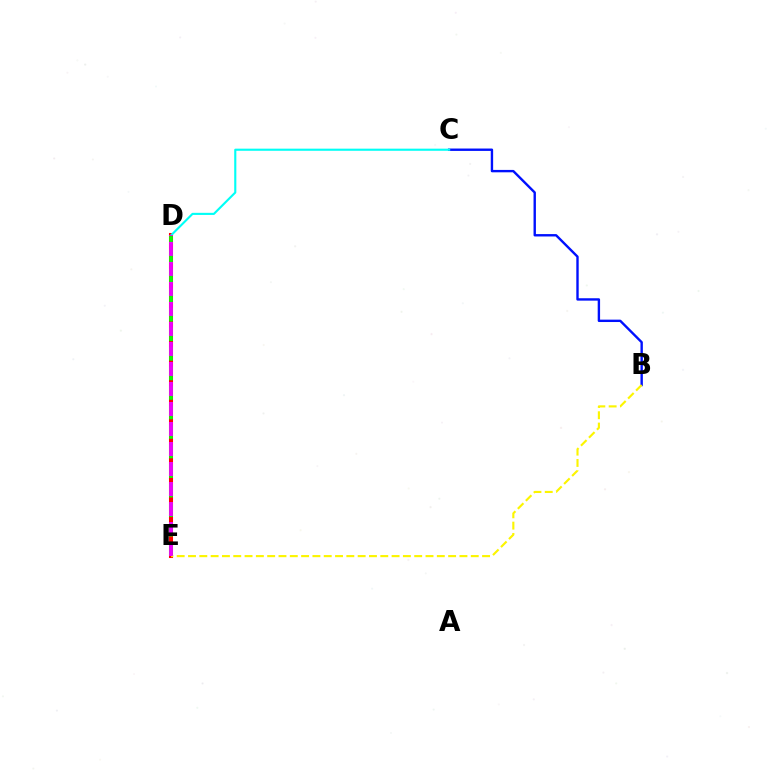{('B', 'C'): [{'color': '#0010ff', 'line_style': 'solid', 'thickness': 1.72}], ('D', 'E'): [{'color': '#ff0000', 'line_style': 'solid', 'thickness': 2.92}, {'color': '#08ff00', 'line_style': 'dashed', 'thickness': 2.65}, {'color': '#ee00ff', 'line_style': 'dashed', 'thickness': 2.72}], ('C', 'D'): [{'color': '#00fff6', 'line_style': 'solid', 'thickness': 1.53}], ('B', 'E'): [{'color': '#fcf500', 'line_style': 'dashed', 'thickness': 1.54}]}